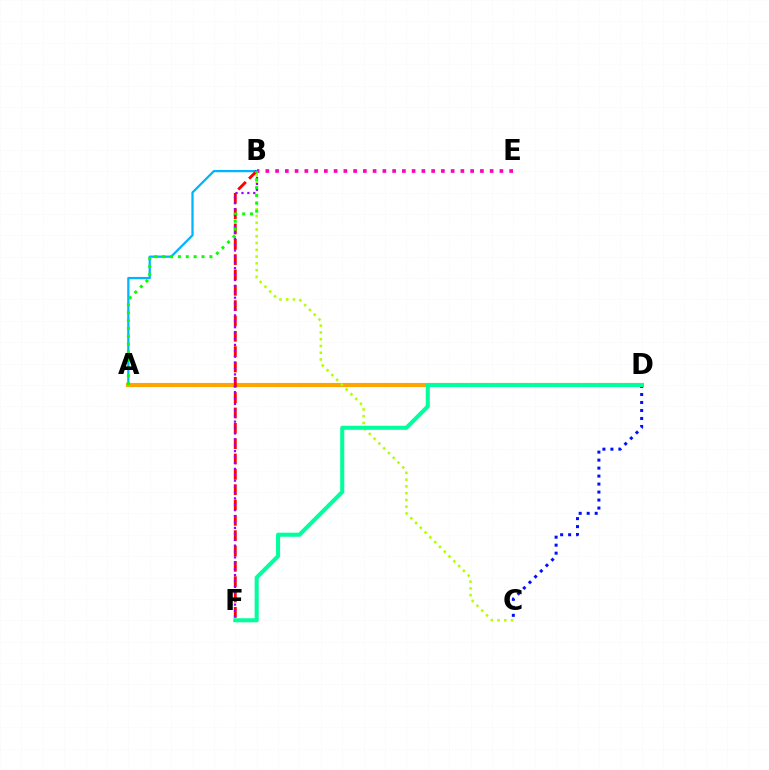{('A', 'B'): [{'color': '#00b5ff', 'line_style': 'solid', 'thickness': 1.63}, {'color': '#08ff00', 'line_style': 'dotted', 'thickness': 2.14}], ('A', 'D'): [{'color': '#ffa500', 'line_style': 'solid', 'thickness': 2.97}], ('B', 'C'): [{'color': '#b3ff00', 'line_style': 'dotted', 'thickness': 1.84}], ('C', 'D'): [{'color': '#0010ff', 'line_style': 'dotted', 'thickness': 2.17}], ('B', 'E'): [{'color': '#ff00bd', 'line_style': 'dotted', 'thickness': 2.65}], ('B', 'F'): [{'color': '#ff0000', 'line_style': 'dashed', 'thickness': 2.08}, {'color': '#9b00ff', 'line_style': 'dotted', 'thickness': 1.6}], ('D', 'F'): [{'color': '#00ff9d', 'line_style': 'solid', 'thickness': 2.92}]}